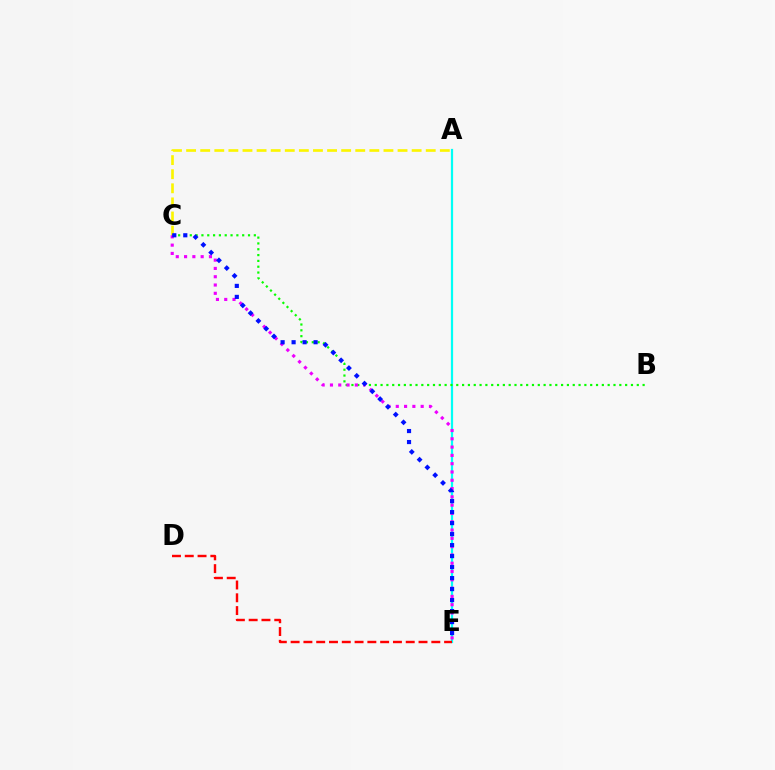{('A', 'C'): [{'color': '#fcf500', 'line_style': 'dashed', 'thickness': 1.91}], ('A', 'E'): [{'color': '#00fff6', 'line_style': 'solid', 'thickness': 1.6}], ('B', 'C'): [{'color': '#08ff00', 'line_style': 'dotted', 'thickness': 1.58}], ('C', 'E'): [{'color': '#ee00ff', 'line_style': 'dotted', 'thickness': 2.25}, {'color': '#0010ff', 'line_style': 'dotted', 'thickness': 2.99}], ('D', 'E'): [{'color': '#ff0000', 'line_style': 'dashed', 'thickness': 1.74}]}